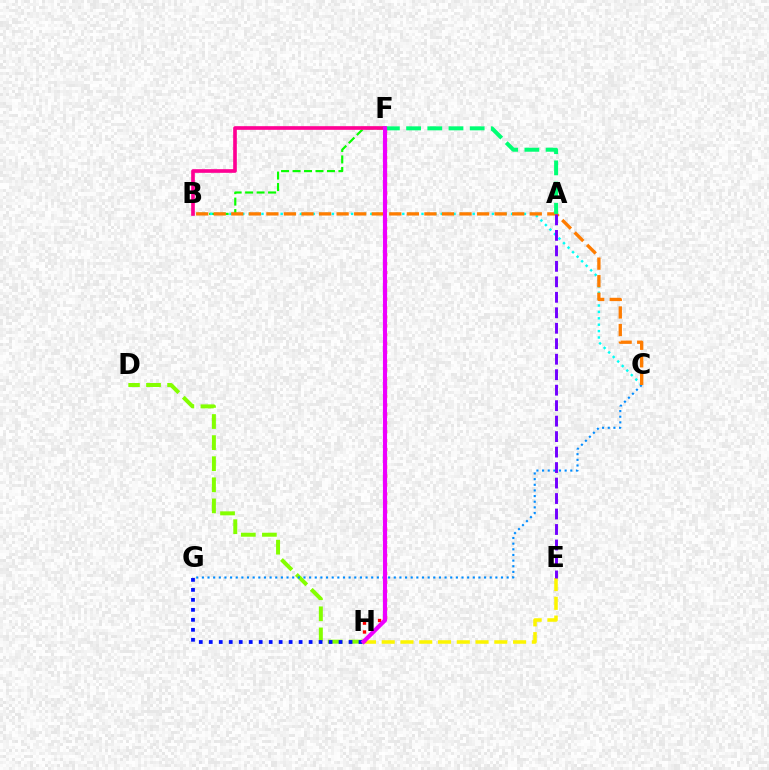{('D', 'H'): [{'color': '#84ff00', 'line_style': 'dashed', 'thickness': 2.87}], ('E', 'H'): [{'color': '#fcf500', 'line_style': 'dashed', 'thickness': 2.55}], ('B', 'F'): [{'color': '#08ff00', 'line_style': 'dashed', 'thickness': 1.56}, {'color': '#ff0094', 'line_style': 'solid', 'thickness': 2.63}], ('B', 'C'): [{'color': '#00fff6', 'line_style': 'dotted', 'thickness': 1.74}, {'color': '#ff7c00', 'line_style': 'dashed', 'thickness': 2.39}], ('F', 'H'): [{'color': '#ff0000', 'line_style': 'dotted', 'thickness': 2.4}, {'color': '#ee00ff', 'line_style': 'solid', 'thickness': 2.97}], ('G', 'H'): [{'color': '#0010ff', 'line_style': 'dotted', 'thickness': 2.71}], ('C', 'G'): [{'color': '#008cff', 'line_style': 'dotted', 'thickness': 1.53}], ('A', 'F'): [{'color': '#00ff74', 'line_style': 'dashed', 'thickness': 2.88}], ('A', 'E'): [{'color': '#7200ff', 'line_style': 'dashed', 'thickness': 2.1}]}